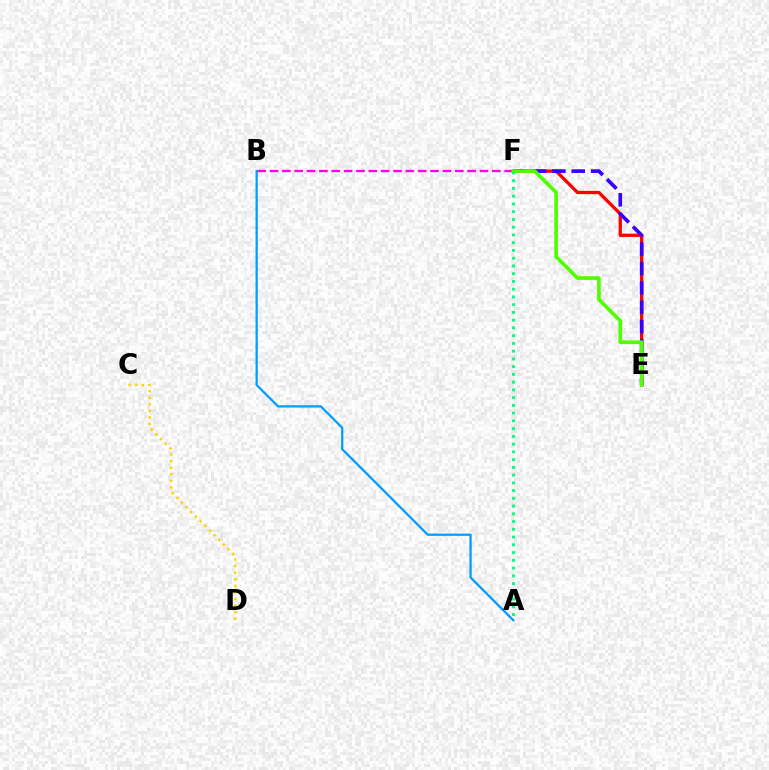{('E', 'F'): [{'color': '#ff0000', 'line_style': 'solid', 'thickness': 2.37}, {'color': '#3700ff', 'line_style': 'dashed', 'thickness': 2.63}, {'color': '#4fff00', 'line_style': 'solid', 'thickness': 2.66}], ('B', 'F'): [{'color': '#ff00ed', 'line_style': 'dashed', 'thickness': 1.68}], ('C', 'D'): [{'color': '#ffd500', 'line_style': 'dotted', 'thickness': 1.79}], ('A', 'B'): [{'color': '#009eff', 'line_style': 'solid', 'thickness': 1.63}], ('A', 'F'): [{'color': '#00ff86', 'line_style': 'dotted', 'thickness': 2.11}]}